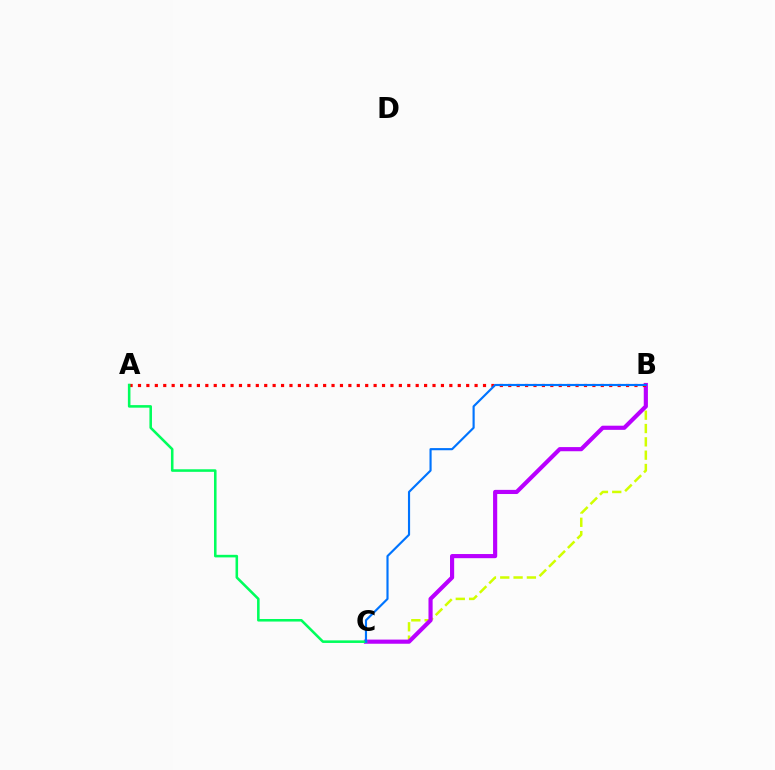{('B', 'C'): [{'color': '#d1ff00', 'line_style': 'dashed', 'thickness': 1.81}, {'color': '#b900ff', 'line_style': 'solid', 'thickness': 2.99}, {'color': '#0074ff', 'line_style': 'solid', 'thickness': 1.55}], ('A', 'B'): [{'color': '#ff0000', 'line_style': 'dotted', 'thickness': 2.29}], ('A', 'C'): [{'color': '#00ff5c', 'line_style': 'solid', 'thickness': 1.85}]}